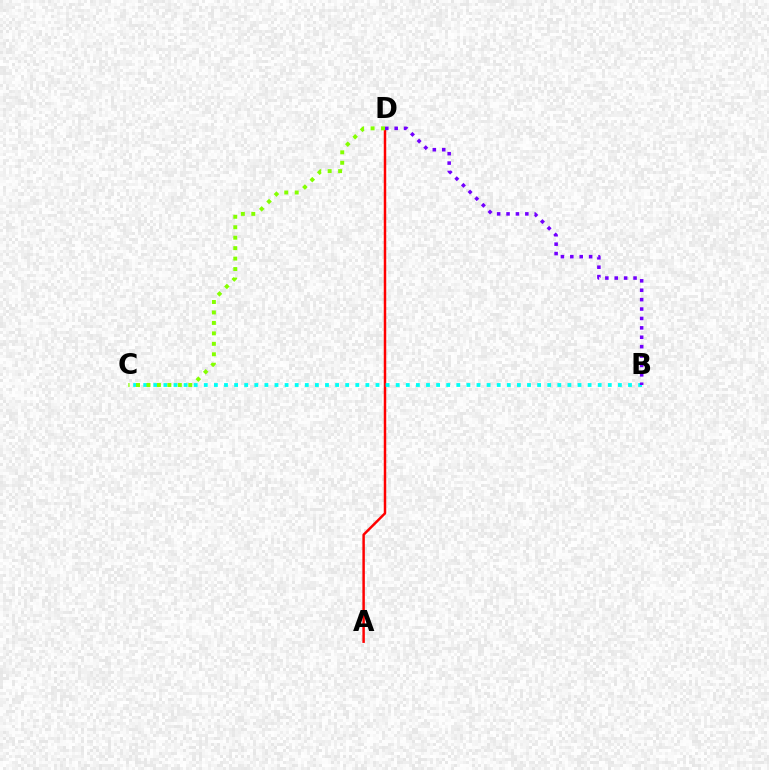{('A', 'D'): [{'color': '#ff0000', 'line_style': 'solid', 'thickness': 1.78}], ('B', 'C'): [{'color': '#00fff6', 'line_style': 'dotted', 'thickness': 2.74}], ('B', 'D'): [{'color': '#7200ff', 'line_style': 'dotted', 'thickness': 2.55}], ('C', 'D'): [{'color': '#84ff00', 'line_style': 'dotted', 'thickness': 2.84}]}